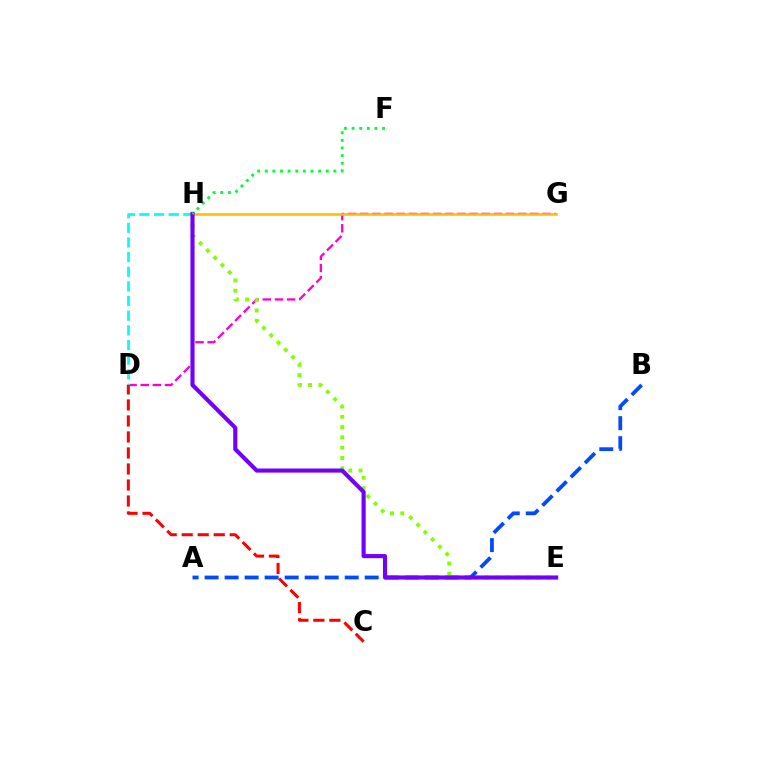{('D', 'G'): [{'color': '#ff00cf', 'line_style': 'dashed', 'thickness': 1.65}], ('A', 'B'): [{'color': '#004bff', 'line_style': 'dashed', 'thickness': 2.72}], ('D', 'H'): [{'color': '#00fff6', 'line_style': 'dashed', 'thickness': 1.99}], ('E', 'H'): [{'color': '#84ff00', 'line_style': 'dotted', 'thickness': 2.8}, {'color': '#7200ff', 'line_style': 'solid', 'thickness': 2.97}], ('C', 'D'): [{'color': '#ff0000', 'line_style': 'dashed', 'thickness': 2.18}], ('G', 'H'): [{'color': '#ffbd00', 'line_style': 'solid', 'thickness': 1.86}], ('F', 'H'): [{'color': '#00ff39', 'line_style': 'dotted', 'thickness': 2.07}]}